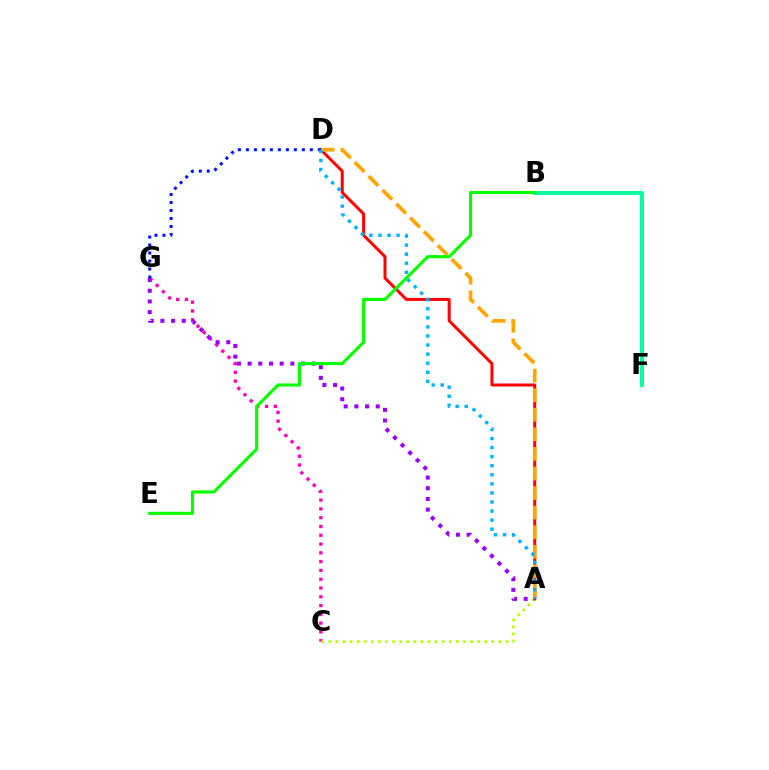{('C', 'G'): [{'color': '#ff00bd', 'line_style': 'dotted', 'thickness': 2.39}], ('A', 'G'): [{'color': '#9b00ff', 'line_style': 'dotted', 'thickness': 2.9}], ('A', 'C'): [{'color': '#b3ff00', 'line_style': 'dotted', 'thickness': 1.93}], ('A', 'D'): [{'color': '#ff0000', 'line_style': 'solid', 'thickness': 2.15}, {'color': '#ffa500', 'line_style': 'dashed', 'thickness': 2.66}, {'color': '#00b5ff', 'line_style': 'dotted', 'thickness': 2.46}], ('D', 'G'): [{'color': '#0010ff', 'line_style': 'dotted', 'thickness': 2.17}], ('B', 'F'): [{'color': '#00ff9d', 'line_style': 'solid', 'thickness': 2.84}], ('B', 'E'): [{'color': '#08ff00', 'line_style': 'solid', 'thickness': 2.25}]}